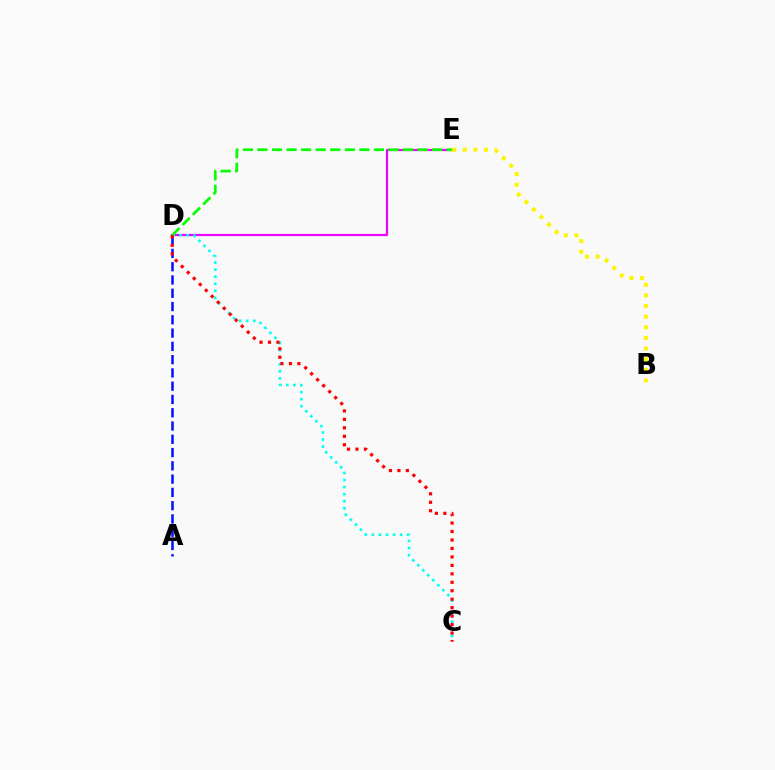{('D', 'E'): [{'color': '#ee00ff', 'line_style': 'solid', 'thickness': 1.59}, {'color': '#08ff00', 'line_style': 'dashed', 'thickness': 1.98}], ('C', 'D'): [{'color': '#00fff6', 'line_style': 'dotted', 'thickness': 1.92}, {'color': '#ff0000', 'line_style': 'dotted', 'thickness': 2.3}], ('A', 'D'): [{'color': '#0010ff', 'line_style': 'dashed', 'thickness': 1.8}], ('B', 'E'): [{'color': '#fcf500', 'line_style': 'dotted', 'thickness': 2.89}]}